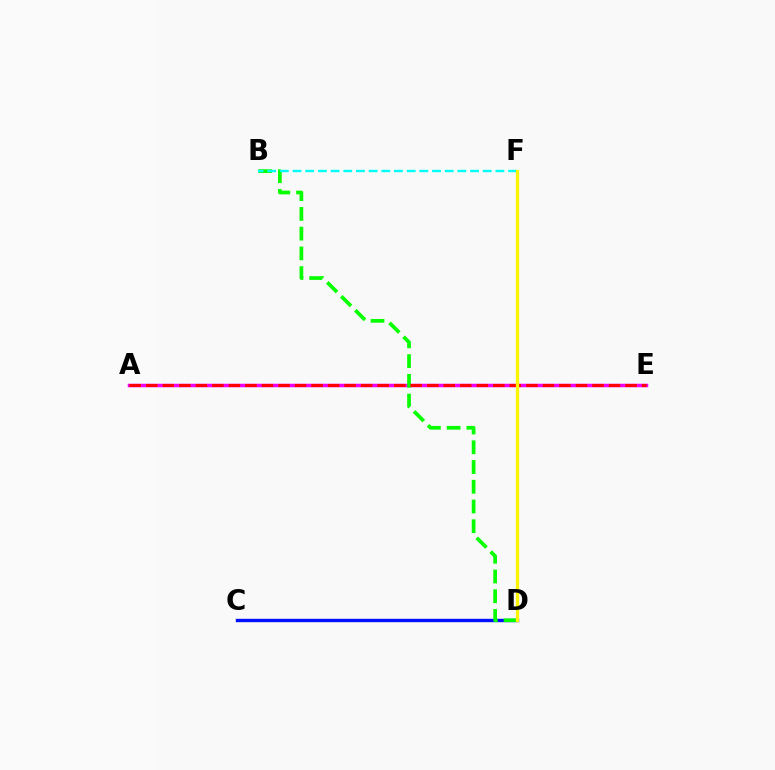{('A', 'E'): [{'color': '#ee00ff', 'line_style': 'solid', 'thickness': 2.51}, {'color': '#ff0000', 'line_style': 'dashed', 'thickness': 2.25}], ('C', 'D'): [{'color': '#0010ff', 'line_style': 'solid', 'thickness': 2.44}], ('B', 'D'): [{'color': '#08ff00', 'line_style': 'dashed', 'thickness': 2.68}], ('B', 'F'): [{'color': '#00fff6', 'line_style': 'dashed', 'thickness': 1.72}], ('D', 'F'): [{'color': '#fcf500', 'line_style': 'solid', 'thickness': 2.38}]}